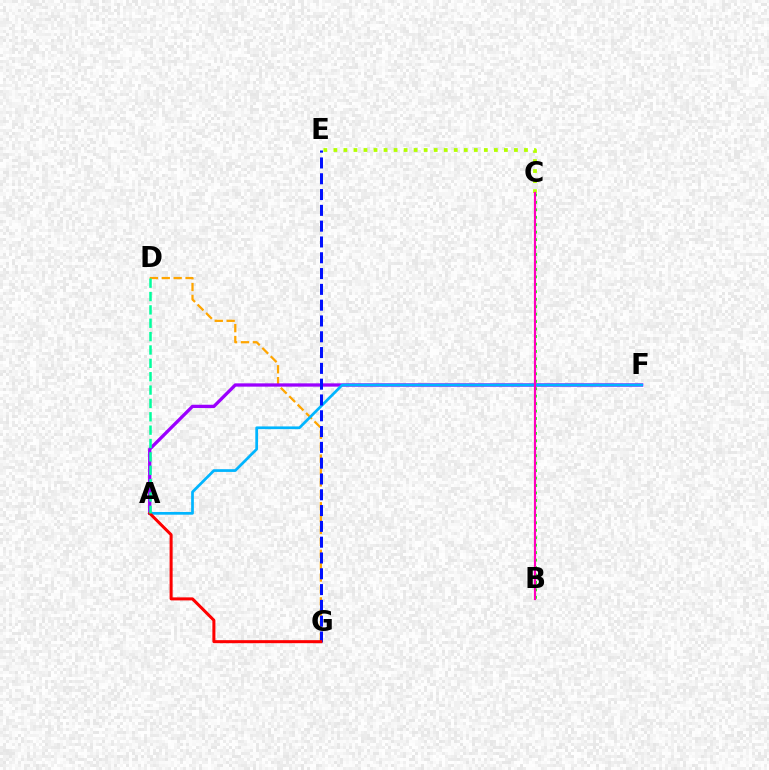{('D', 'G'): [{'color': '#ffa500', 'line_style': 'dashed', 'thickness': 1.62}], ('A', 'F'): [{'color': '#9b00ff', 'line_style': 'solid', 'thickness': 2.37}, {'color': '#00b5ff', 'line_style': 'solid', 'thickness': 1.96}], ('E', 'G'): [{'color': '#0010ff', 'line_style': 'dashed', 'thickness': 2.15}], ('A', 'G'): [{'color': '#ff0000', 'line_style': 'solid', 'thickness': 2.18}], ('C', 'E'): [{'color': '#b3ff00', 'line_style': 'dotted', 'thickness': 2.73}], ('A', 'D'): [{'color': '#00ff9d', 'line_style': 'dashed', 'thickness': 1.82}], ('B', 'C'): [{'color': '#08ff00', 'line_style': 'dotted', 'thickness': 2.02}, {'color': '#ff00bd', 'line_style': 'solid', 'thickness': 1.57}]}